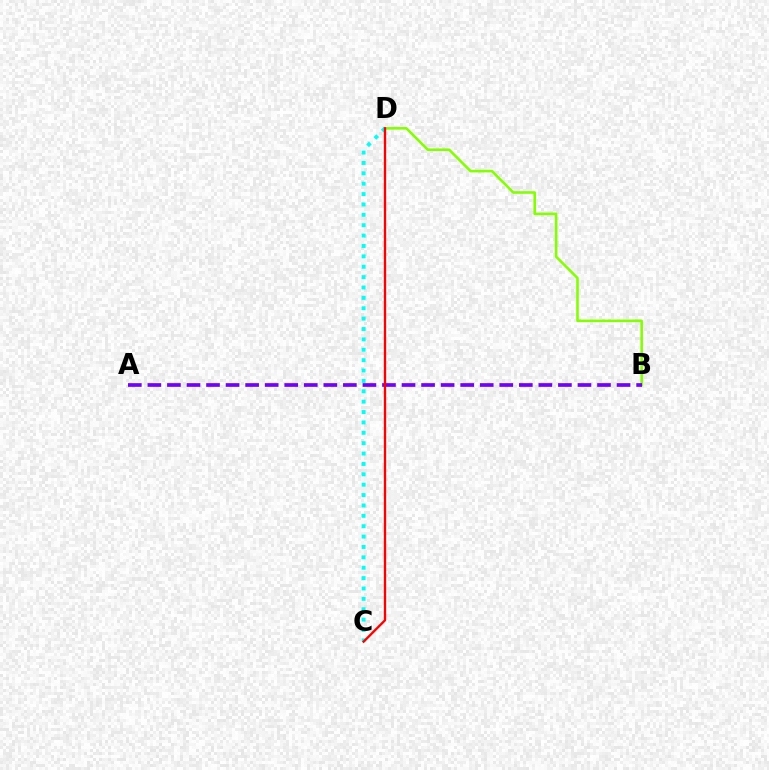{('B', 'D'): [{'color': '#84ff00', 'line_style': 'solid', 'thickness': 1.86}], ('A', 'B'): [{'color': '#7200ff', 'line_style': 'dashed', 'thickness': 2.66}], ('C', 'D'): [{'color': '#00fff6', 'line_style': 'dotted', 'thickness': 2.82}, {'color': '#ff0000', 'line_style': 'solid', 'thickness': 1.68}]}